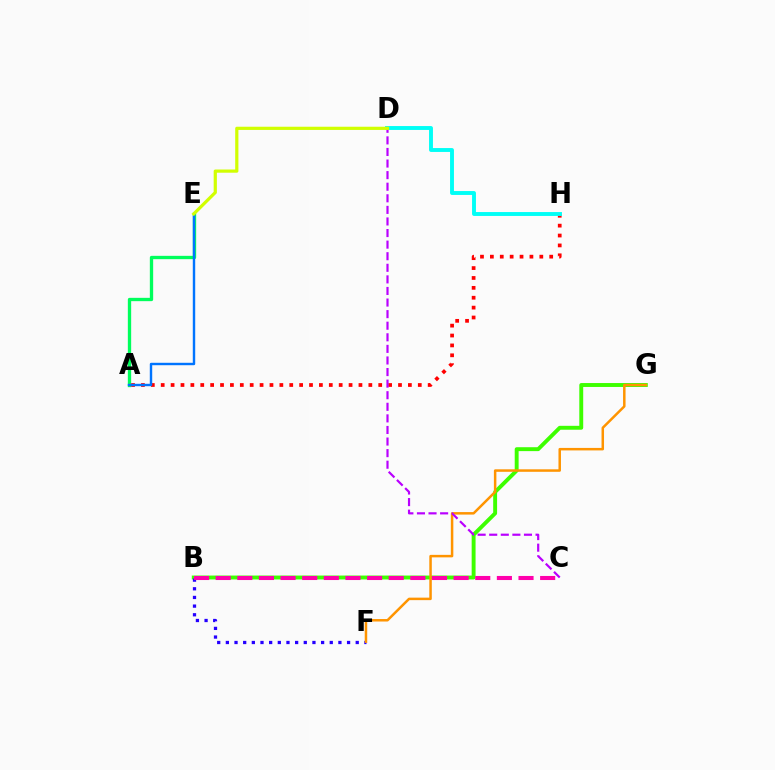{('B', 'G'): [{'color': '#3dff00', 'line_style': 'solid', 'thickness': 2.81}], ('B', 'F'): [{'color': '#2500ff', 'line_style': 'dotted', 'thickness': 2.35}], ('A', 'E'): [{'color': '#00ff5c', 'line_style': 'solid', 'thickness': 2.39}, {'color': '#0074ff', 'line_style': 'solid', 'thickness': 1.74}], ('F', 'G'): [{'color': '#ff9400', 'line_style': 'solid', 'thickness': 1.8}], ('A', 'H'): [{'color': '#ff0000', 'line_style': 'dotted', 'thickness': 2.69}], ('B', 'C'): [{'color': '#ff00ac', 'line_style': 'dashed', 'thickness': 2.94}], ('D', 'H'): [{'color': '#00fff6', 'line_style': 'solid', 'thickness': 2.8}], ('C', 'D'): [{'color': '#b900ff', 'line_style': 'dashed', 'thickness': 1.57}], ('D', 'E'): [{'color': '#d1ff00', 'line_style': 'solid', 'thickness': 2.31}]}